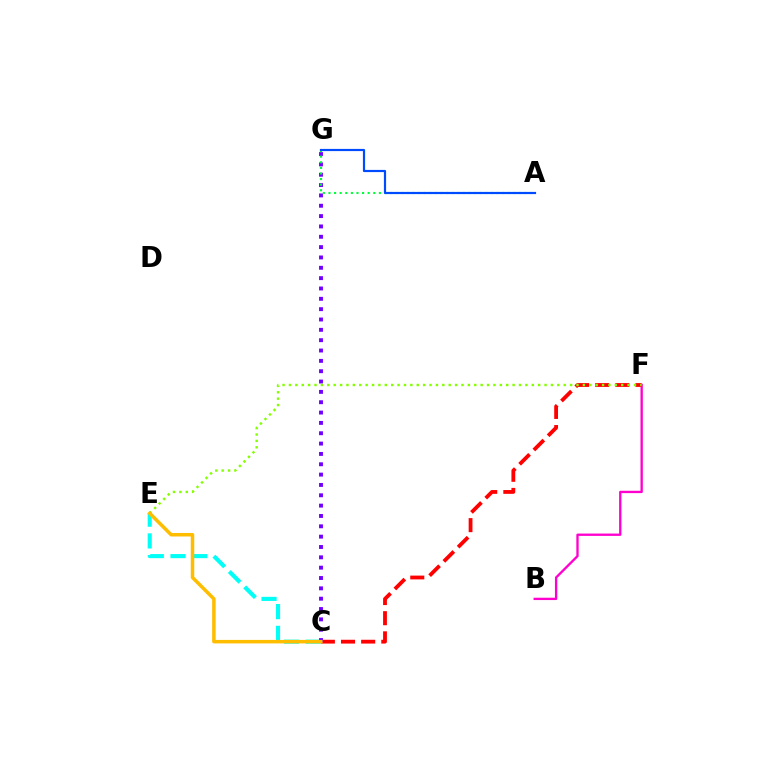{('B', 'F'): [{'color': '#ff00cf', 'line_style': 'solid', 'thickness': 1.68}], ('C', 'F'): [{'color': '#ff0000', 'line_style': 'dashed', 'thickness': 2.74}], ('C', 'E'): [{'color': '#00fff6', 'line_style': 'dashed', 'thickness': 2.95}, {'color': '#ffbd00', 'line_style': 'solid', 'thickness': 2.52}], ('C', 'G'): [{'color': '#7200ff', 'line_style': 'dotted', 'thickness': 2.81}], ('E', 'F'): [{'color': '#84ff00', 'line_style': 'dotted', 'thickness': 1.74}], ('A', 'G'): [{'color': '#00ff39', 'line_style': 'dotted', 'thickness': 1.52}, {'color': '#004bff', 'line_style': 'solid', 'thickness': 1.57}]}